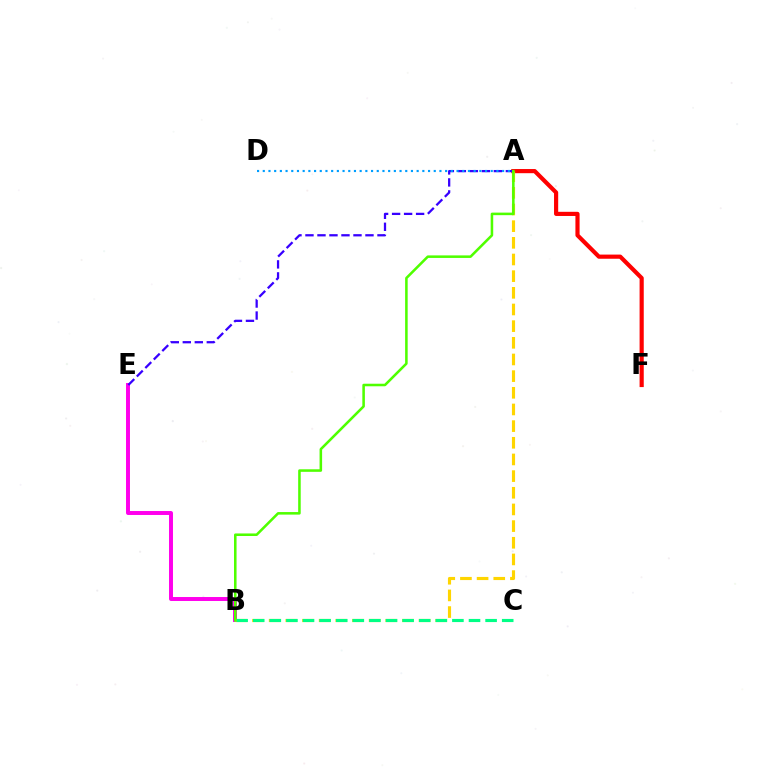{('A', 'F'): [{'color': '#ff0000', 'line_style': 'solid', 'thickness': 3.0}], ('B', 'E'): [{'color': '#ff00ed', 'line_style': 'solid', 'thickness': 2.85}], ('A', 'B'): [{'color': '#ffd500', 'line_style': 'dashed', 'thickness': 2.26}, {'color': '#4fff00', 'line_style': 'solid', 'thickness': 1.84}], ('A', 'E'): [{'color': '#3700ff', 'line_style': 'dashed', 'thickness': 1.63}], ('B', 'C'): [{'color': '#00ff86', 'line_style': 'dashed', 'thickness': 2.25}], ('A', 'D'): [{'color': '#009eff', 'line_style': 'dotted', 'thickness': 1.55}]}